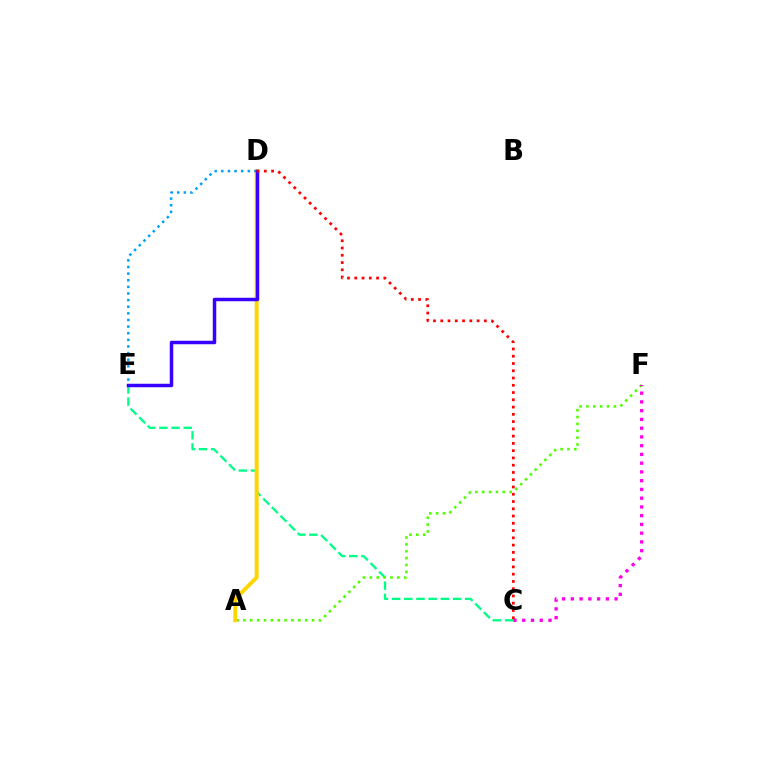{('C', 'E'): [{'color': '#00ff86', 'line_style': 'dashed', 'thickness': 1.66}], ('A', 'F'): [{'color': '#4fff00', 'line_style': 'dotted', 'thickness': 1.87}], ('A', 'D'): [{'color': '#ffd500', 'line_style': 'solid', 'thickness': 2.81}], ('C', 'F'): [{'color': '#ff00ed', 'line_style': 'dotted', 'thickness': 2.38}], ('D', 'E'): [{'color': '#009eff', 'line_style': 'dotted', 'thickness': 1.8}, {'color': '#3700ff', 'line_style': 'solid', 'thickness': 2.51}], ('C', 'D'): [{'color': '#ff0000', 'line_style': 'dotted', 'thickness': 1.97}]}